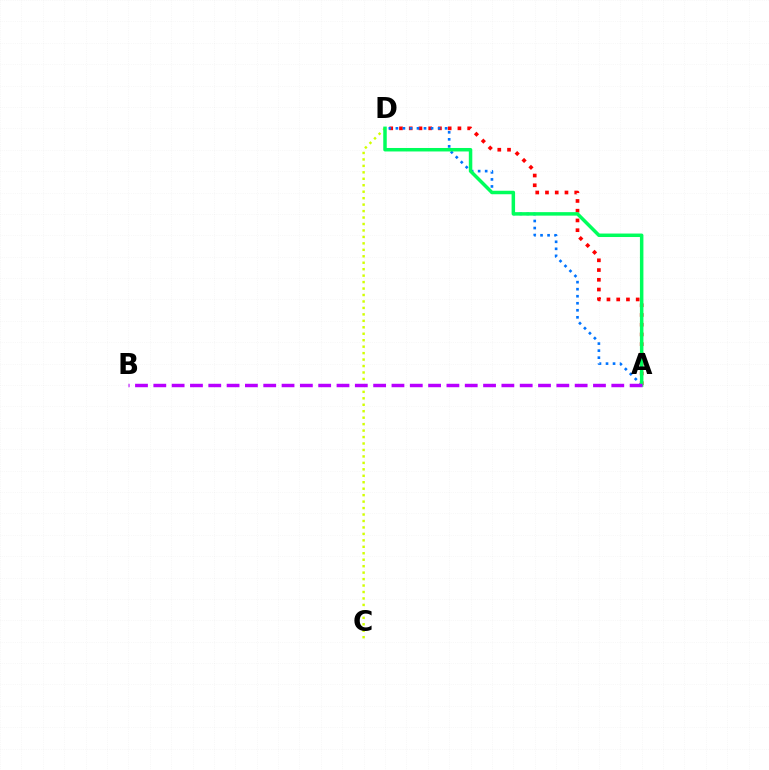{('C', 'D'): [{'color': '#d1ff00', 'line_style': 'dotted', 'thickness': 1.75}], ('A', 'D'): [{'color': '#ff0000', 'line_style': 'dotted', 'thickness': 2.65}, {'color': '#0074ff', 'line_style': 'dotted', 'thickness': 1.91}, {'color': '#00ff5c', 'line_style': 'solid', 'thickness': 2.51}], ('A', 'B'): [{'color': '#b900ff', 'line_style': 'dashed', 'thickness': 2.49}]}